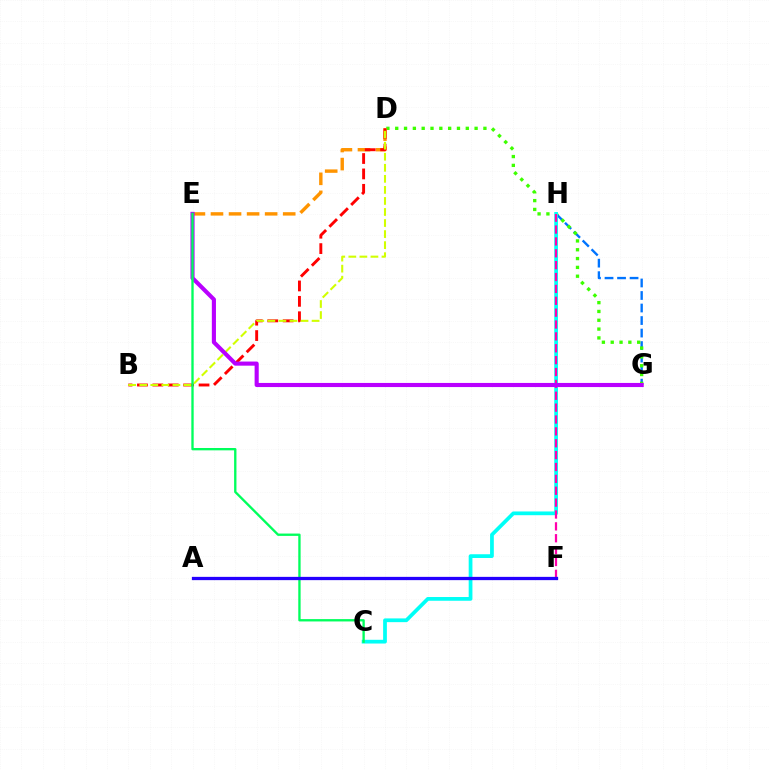{('G', 'H'): [{'color': '#0074ff', 'line_style': 'dashed', 'thickness': 1.7}], ('D', 'G'): [{'color': '#3dff00', 'line_style': 'dotted', 'thickness': 2.4}], ('D', 'E'): [{'color': '#ff9400', 'line_style': 'dashed', 'thickness': 2.45}], ('C', 'H'): [{'color': '#00fff6', 'line_style': 'solid', 'thickness': 2.69}], ('B', 'D'): [{'color': '#ff0000', 'line_style': 'dashed', 'thickness': 2.09}, {'color': '#d1ff00', 'line_style': 'dashed', 'thickness': 1.5}], ('F', 'H'): [{'color': '#ff00ac', 'line_style': 'dashed', 'thickness': 1.61}], ('E', 'G'): [{'color': '#b900ff', 'line_style': 'solid', 'thickness': 2.96}], ('C', 'E'): [{'color': '#00ff5c', 'line_style': 'solid', 'thickness': 1.69}], ('A', 'F'): [{'color': '#2500ff', 'line_style': 'solid', 'thickness': 2.35}]}